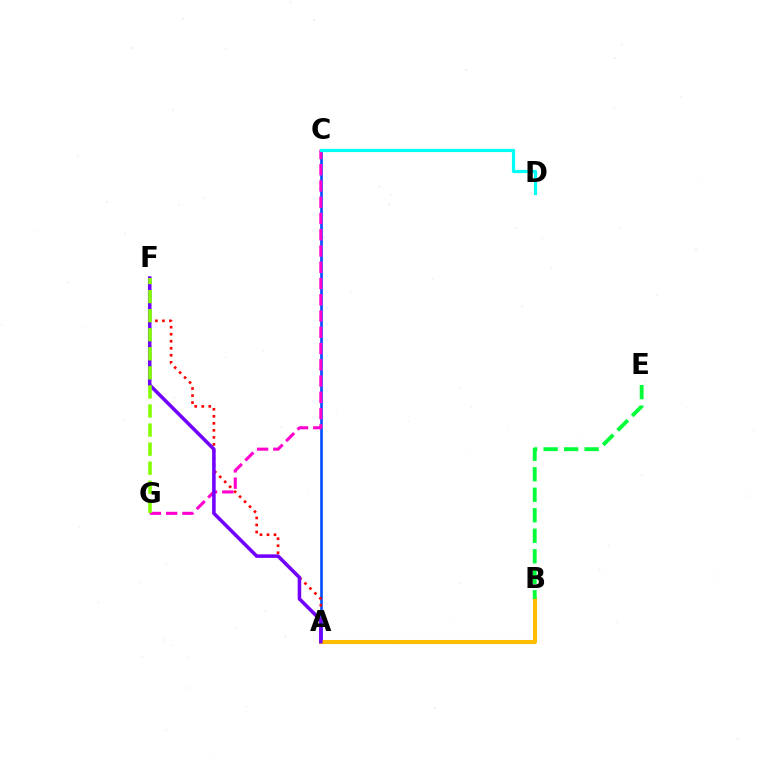{('A', 'C'): [{'color': '#004bff', 'line_style': 'solid', 'thickness': 1.88}], ('A', 'F'): [{'color': '#ff0000', 'line_style': 'dotted', 'thickness': 1.91}, {'color': '#7200ff', 'line_style': 'solid', 'thickness': 2.55}], ('A', 'B'): [{'color': '#ffbd00', 'line_style': 'solid', 'thickness': 2.92}], ('C', 'G'): [{'color': '#ff00cf', 'line_style': 'dashed', 'thickness': 2.21}], ('B', 'E'): [{'color': '#00ff39', 'line_style': 'dashed', 'thickness': 2.78}], ('C', 'D'): [{'color': '#00fff6', 'line_style': 'solid', 'thickness': 2.28}], ('F', 'G'): [{'color': '#84ff00', 'line_style': 'dashed', 'thickness': 2.59}]}